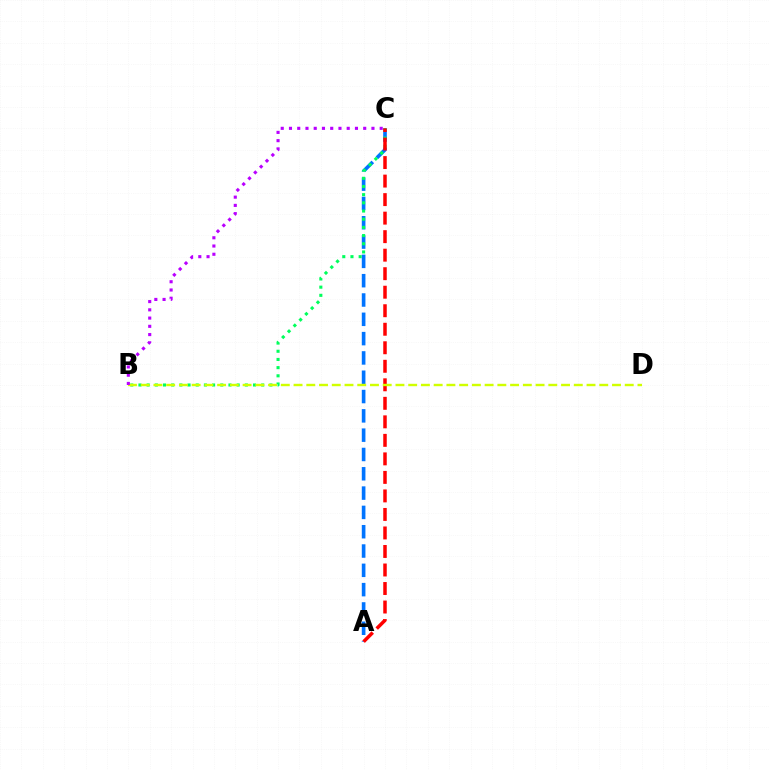{('A', 'C'): [{'color': '#0074ff', 'line_style': 'dashed', 'thickness': 2.62}, {'color': '#ff0000', 'line_style': 'dashed', 'thickness': 2.52}], ('B', 'C'): [{'color': '#00ff5c', 'line_style': 'dotted', 'thickness': 2.22}, {'color': '#b900ff', 'line_style': 'dotted', 'thickness': 2.24}], ('B', 'D'): [{'color': '#d1ff00', 'line_style': 'dashed', 'thickness': 1.73}]}